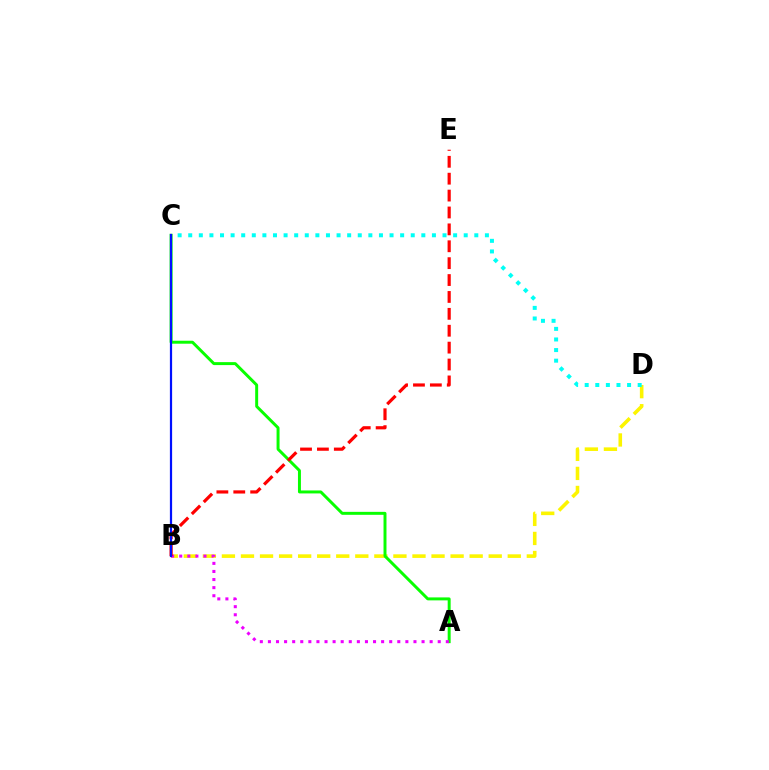{('B', 'D'): [{'color': '#fcf500', 'line_style': 'dashed', 'thickness': 2.59}], ('A', 'C'): [{'color': '#08ff00', 'line_style': 'solid', 'thickness': 2.13}], ('A', 'B'): [{'color': '#ee00ff', 'line_style': 'dotted', 'thickness': 2.2}], ('B', 'E'): [{'color': '#ff0000', 'line_style': 'dashed', 'thickness': 2.3}], ('B', 'C'): [{'color': '#0010ff', 'line_style': 'solid', 'thickness': 1.6}], ('C', 'D'): [{'color': '#00fff6', 'line_style': 'dotted', 'thickness': 2.88}]}